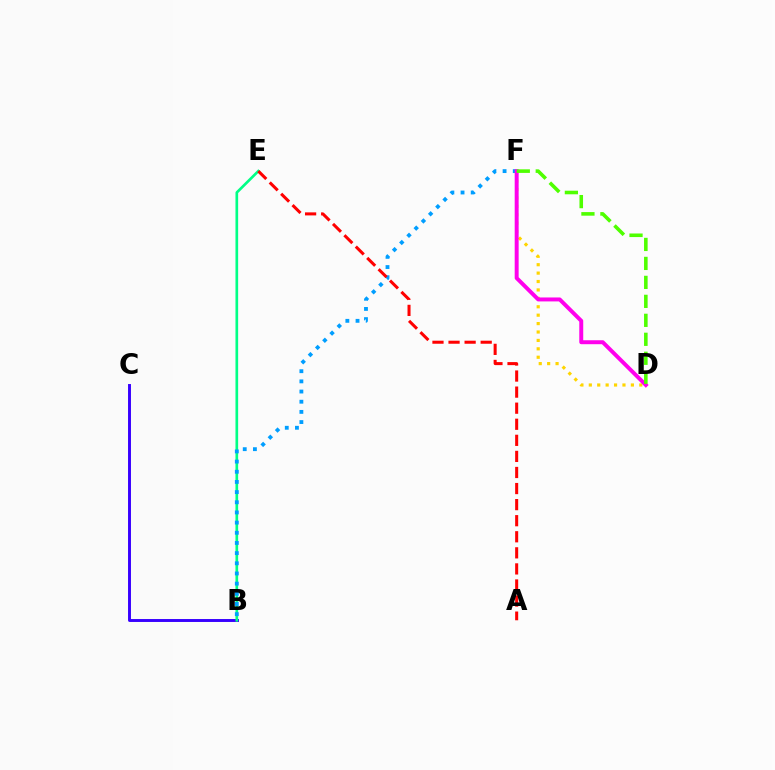{('B', 'C'): [{'color': '#3700ff', 'line_style': 'solid', 'thickness': 2.11}], ('B', 'E'): [{'color': '#00ff86', 'line_style': 'solid', 'thickness': 1.93}], ('D', 'F'): [{'color': '#ffd500', 'line_style': 'dotted', 'thickness': 2.29}, {'color': '#ff00ed', 'line_style': 'solid', 'thickness': 2.85}, {'color': '#4fff00', 'line_style': 'dashed', 'thickness': 2.58}], ('B', 'F'): [{'color': '#009eff', 'line_style': 'dotted', 'thickness': 2.76}], ('A', 'E'): [{'color': '#ff0000', 'line_style': 'dashed', 'thickness': 2.18}]}